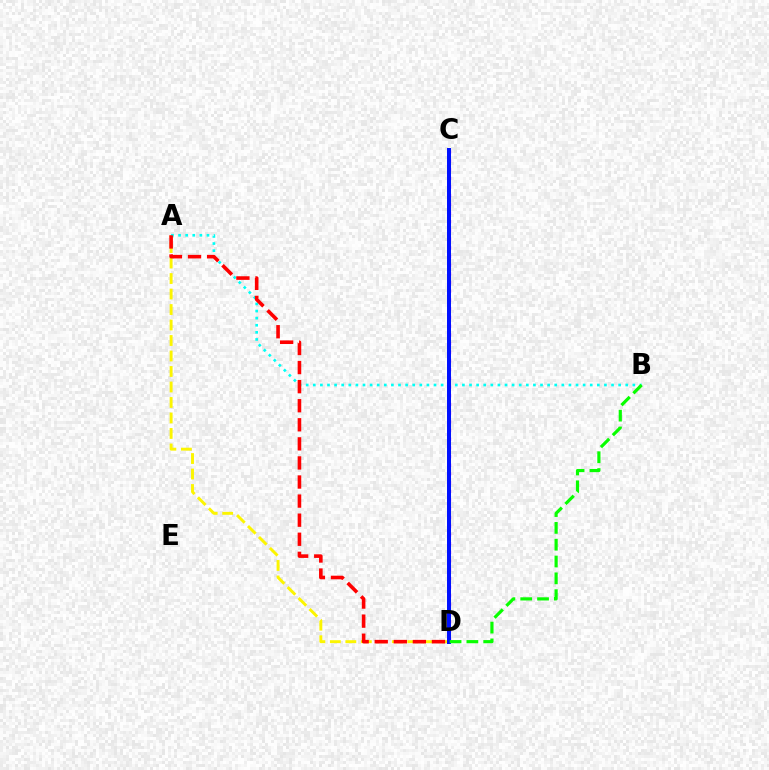{('A', 'D'): [{'color': '#fcf500', 'line_style': 'dashed', 'thickness': 2.1}, {'color': '#ff0000', 'line_style': 'dashed', 'thickness': 2.59}], ('A', 'B'): [{'color': '#00fff6', 'line_style': 'dotted', 'thickness': 1.93}], ('C', 'D'): [{'color': '#ee00ff', 'line_style': 'dotted', 'thickness': 2.36}, {'color': '#0010ff', 'line_style': 'solid', 'thickness': 2.87}], ('B', 'D'): [{'color': '#08ff00', 'line_style': 'dashed', 'thickness': 2.28}]}